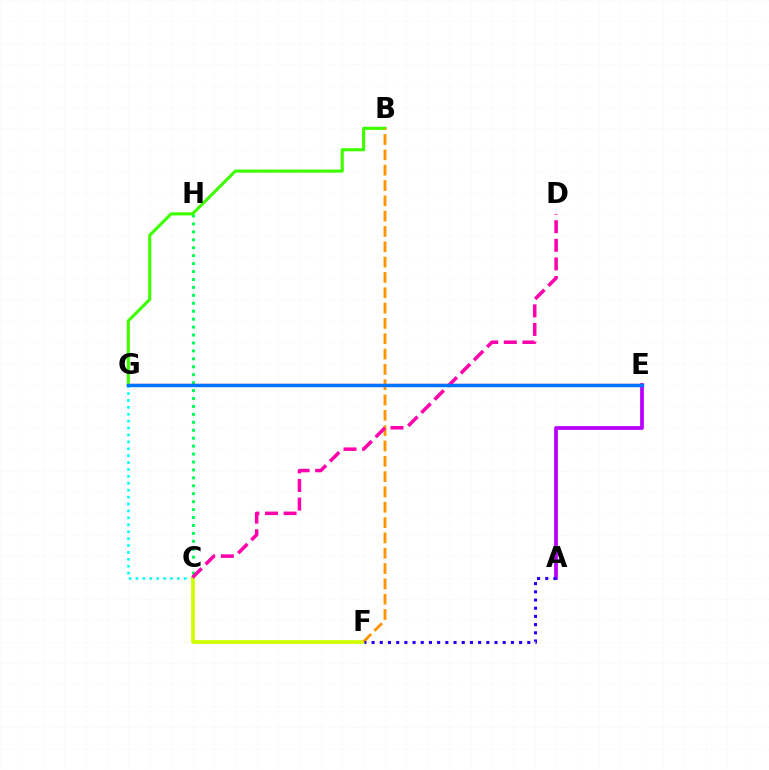{('C', 'H'): [{'color': '#00ff5c', 'line_style': 'dotted', 'thickness': 2.16}], ('A', 'E'): [{'color': '#b900ff', 'line_style': 'solid', 'thickness': 2.69}], ('C', 'G'): [{'color': '#00fff6', 'line_style': 'dotted', 'thickness': 1.88}], ('E', 'G'): [{'color': '#ff0000', 'line_style': 'solid', 'thickness': 1.59}, {'color': '#0074ff', 'line_style': 'solid', 'thickness': 2.48}], ('C', 'F'): [{'color': '#d1ff00', 'line_style': 'solid', 'thickness': 2.68}], ('B', 'G'): [{'color': '#3dff00', 'line_style': 'solid', 'thickness': 2.23}], ('B', 'F'): [{'color': '#ff9400', 'line_style': 'dashed', 'thickness': 2.08}], ('A', 'F'): [{'color': '#2500ff', 'line_style': 'dotted', 'thickness': 2.23}], ('C', 'D'): [{'color': '#ff00ac', 'line_style': 'dashed', 'thickness': 2.53}]}